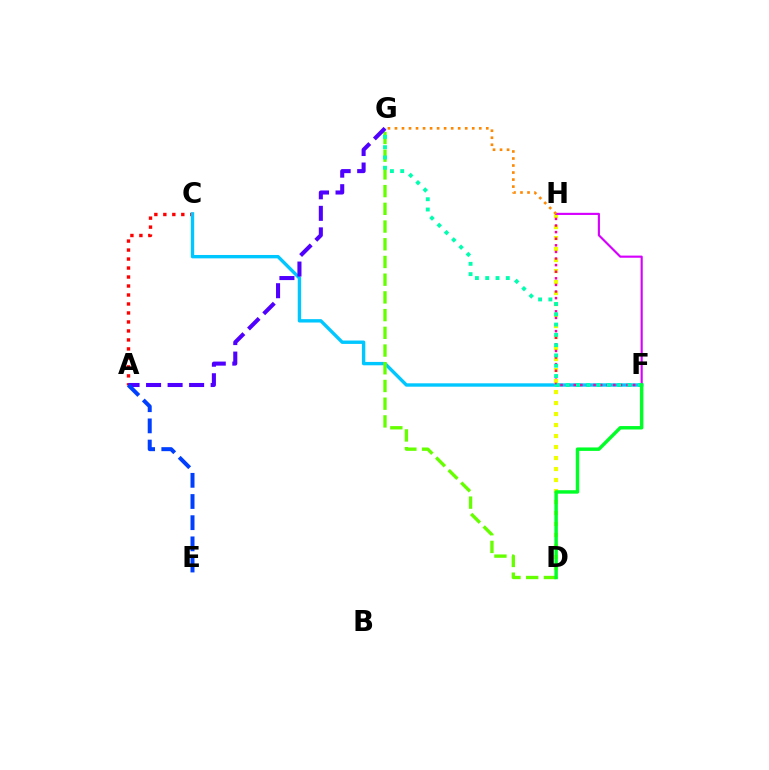{('D', 'H'): [{'color': '#eeff00', 'line_style': 'dotted', 'thickness': 2.99}], ('A', 'C'): [{'color': '#ff0000', 'line_style': 'dotted', 'thickness': 2.44}], ('C', 'F'): [{'color': '#00c7ff', 'line_style': 'solid', 'thickness': 2.43}], ('D', 'G'): [{'color': '#66ff00', 'line_style': 'dashed', 'thickness': 2.41}], ('F', 'H'): [{'color': '#d600ff', 'line_style': 'solid', 'thickness': 1.54}, {'color': '#ff00a0', 'line_style': 'dotted', 'thickness': 1.79}], ('F', 'G'): [{'color': '#00ffaf', 'line_style': 'dotted', 'thickness': 2.8}], ('A', 'G'): [{'color': '#4f00ff', 'line_style': 'dashed', 'thickness': 2.92}], ('A', 'E'): [{'color': '#003fff', 'line_style': 'dashed', 'thickness': 2.88}], ('G', 'H'): [{'color': '#ff8800', 'line_style': 'dotted', 'thickness': 1.91}], ('D', 'F'): [{'color': '#00ff27', 'line_style': 'solid', 'thickness': 2.48}]}